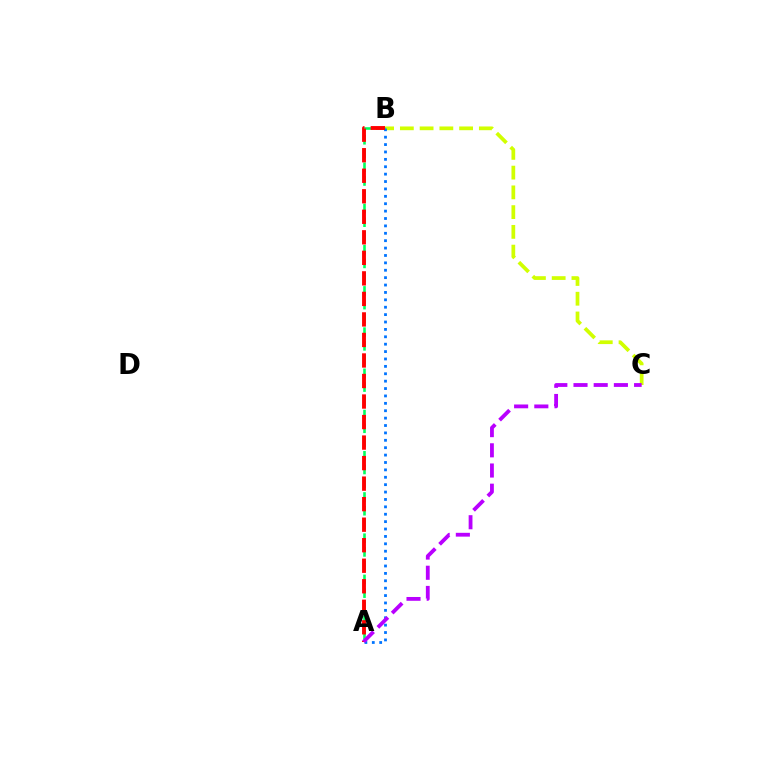{('B', 'C'): [{'color': '#d1ff00', 'line_style': 'dashed', 'thickness': 2.68}], ('A', 'B'): [{'color': '#00ff5c', 'line_style': 'dashed', 'thickness': 1.87}, {'color': '#0074ff', 'line_style': 'dotted', 'thickness': 2.01}, {'color': '#ff0000', 'line_style': 'dashed', 'thickness': 2.79}], ('A', 'C'): [{'color': '#b900ff', 'line_style': 'dashed', 'thickness': 2.74}]}